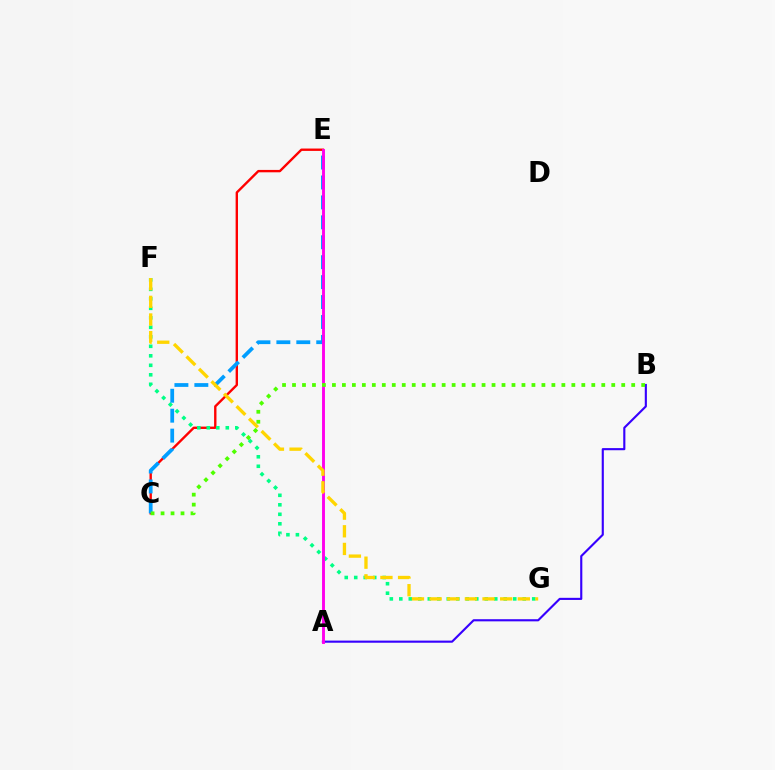{('C', 'E'): [{'color': '#ff0000', 'line_style': 'solid', 'thickness': 1.71}, {'color': '#009eff', 'line_style': 'dashed', 'thickness': 2.71}], ('F', 'G'): [{'color': '#00ff86', 'line_style': 'dotted', 'thickness': 2.58}, {'color': '#ffd500', 'line_style': 'dashed', 'thickness': 2.4}], ('A', 'B'): [{'color': '#3700ff', 'line_style': 'solid', 'thickness': 1.53}], ('A', 'E'): [{'color': '#ff00ed', 'line_style': 'solid', 'thickness': 2.09}], ('B', 'C'): [{'color': '#4fff00', 'line_style': 'dotted', 'thickness': 2.71}]}